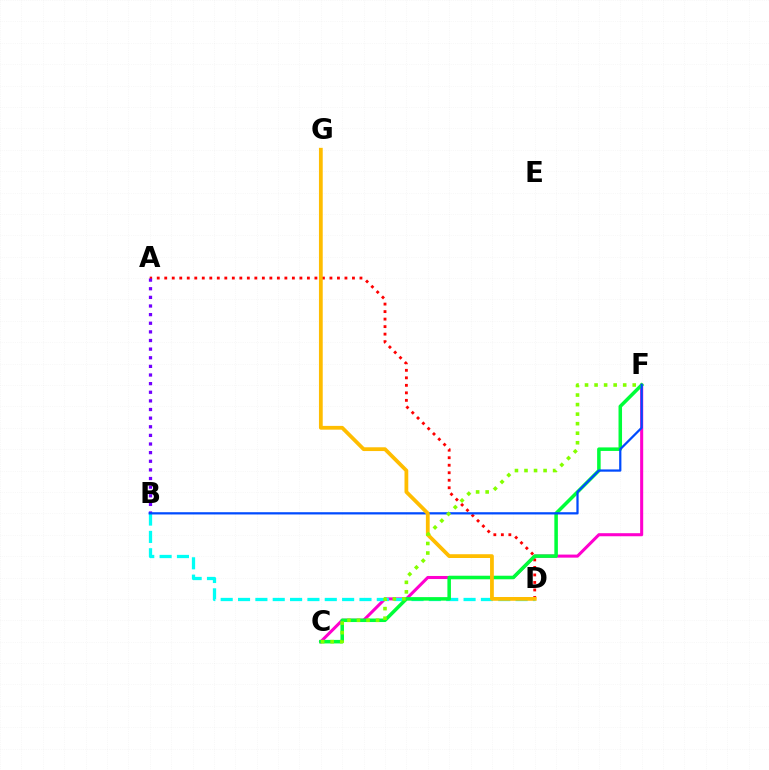{('C', 'F'): [{'color': '#ff00cf', 'line_style': 'solid', 'thickness': 2.2}, {'color': '#00ff39', 'line_style': 'solid', 'thickness': 2.54}, {'color': '#84ff00', 'line_style': 'dotted', 'thickness': 2.59}], ('B', 'D'): [{'color': '#00fff6', 'line_style': 'dashed', 'thickness': 2.36}], ('A', 'D'): [{'color': '#ff0000', 'line_style': 'dotted', 'thickness': 2.04}], ('A', 'B'): [{'color': '#7200ff', 'line_style': 'dotted', 'thickness': 2.34}], ('B', 'F'): [{'color': '#004bff', 'line_style': 'solid', 'thickness': 1.62}], ('D', 'G'): [{'color': '#ffbd00', 'line_style': 'solid', 'thickness': 2.72}]}